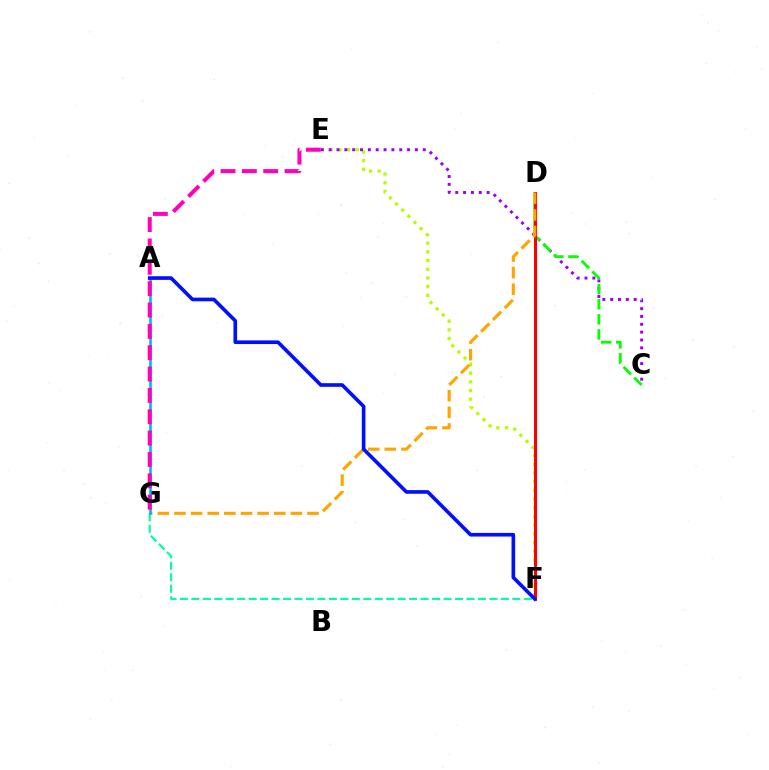{('F', 'G'): [{'color': '#00ff9d', 'line_style': 'dashed', 'thickness': 1.56}], ('E', 'F'): [{'color': '#b3ff00', 'line_style': 'dotted', 'thickness': 2.36}], ('C', 'E'): [{'color': '#9b00ff', 'line_style': 'dotted', 'thickness': 2.13}], ('C', 'D'): [{'color': '#08ff00', 'line_style': 'dashed', 'thickness': 2.05}], ('D', 'F'): [{'color': '#ff0000', 'line_style': 'solid', 'thickness': 2.17}], ('D', 'G'): [{'color': '#ffa500', 'line_style': 'dashed', 'thickness': 2.26}], ('A', 'G'): [{'color': '#00b5ff', 'line_style': 'solid', 'thickness': 1.9}], ('A', 'F'): [{'color': '#0010ff', 'line_style': 'solid', 'thickness': 2.62}], ('E', 'G'): [{'color': '#ff00bd', 'line_style': 'dashed', 'thickness': 2.9}]}